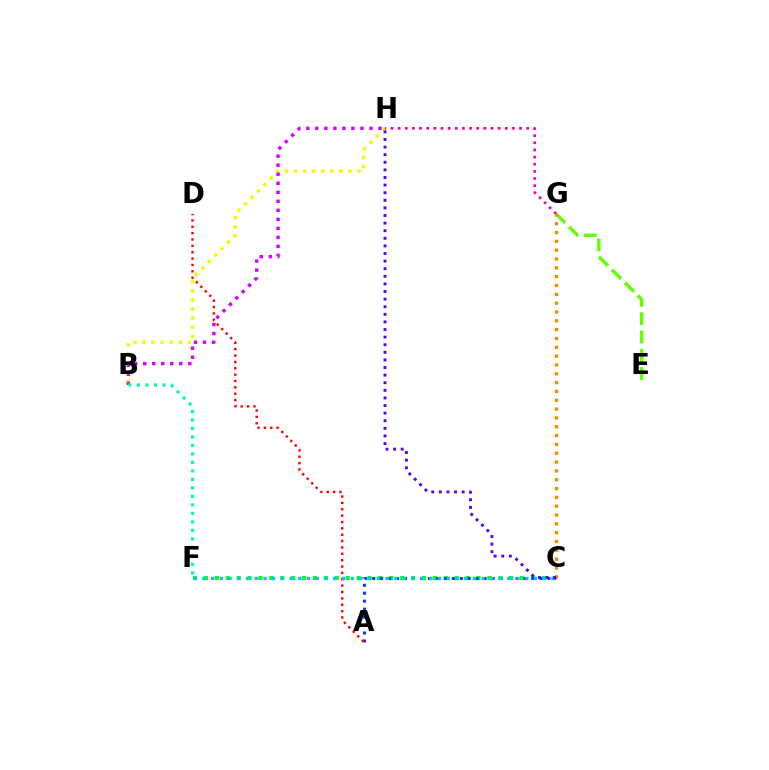{('E', 'G'): [{'color': '#66ff00', 'line_style': 'dashed', 'thickness': 2.49}], ('C', 'F'): [{'color': '#00ff27', 'line_style': 'dotted', 'thickness': 2.96}, {'color': '#00c7ff', 'line_style': 'dotted', 'thickness': 2.37}], ('A', 'C'): [{'color': '#003fff', 'line_style': 'dotted', 'thickness': 2.16}], ('A', 'D'): [{'color': '#ff0000', 'line_style': 'dotted', 'thickness': 1.73}], ('B', 'H'): [{'color': '#eeff00', 'line_style': 'dotted', 'thickness': 2.47}, {'color': '#d600ff', 'line_style': 'dotted', 'thickness': 2.45}], ('G', 'H'): [{'color': '#ff00a0', 'line_style': 'dotted', 'thickness': 1.94}], ('B', 'F'): [{'color': '#00ffaf', 'line_style': 'dotted', 'thickness': 2.31}], ('C', 'G'): [{'color': '#ff8800', 'line_style': 'dotted', 'thickness': 2.4}], ('C', 'H'): [{'color': '#4f00ff', 'line_style': 'dotted', 'thickness': 2.07}]}